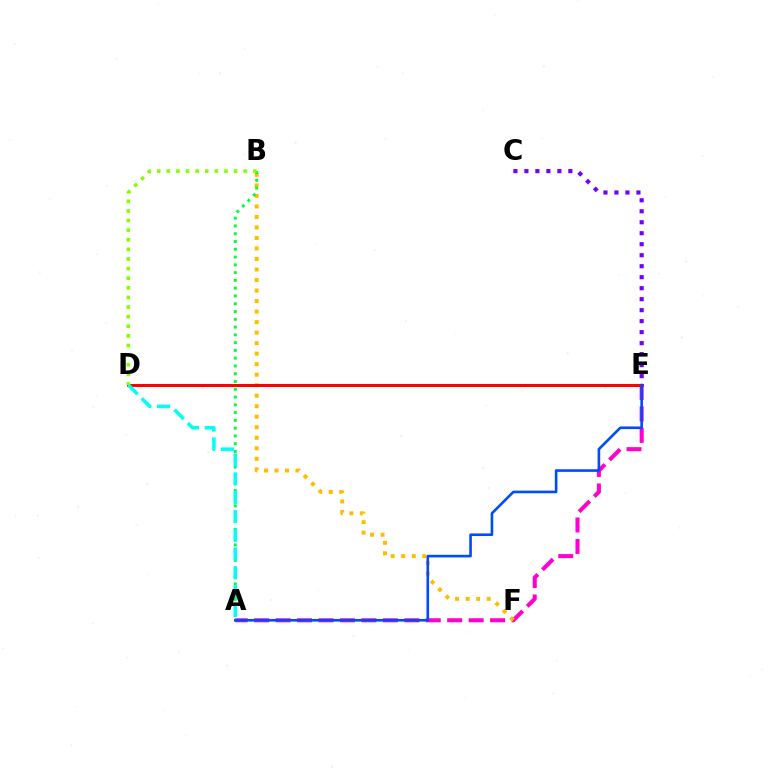{('A', 'E'): [{'color': '#ff00cf', 'line_style': 'dashed', 'thickness': 2.91}, {'color': '#004bff', 'line_style': 'solid', 'thickness': 1.89}], ('C', 'E'): [{'color': '#7200ff', 'line_style': 'dotted', 'thickness': 2.99}], ('B', 'F'): [{'color': '#ffbd00', 'line_style': 'dotted', 'thickness': 2.86}], ('A', 'B'): [{'color': '#00ff39', 'line_style': 'dotted', 'thickness': 2.11}], ('D', 'E'): [{'color': '#ff0000', 'line_style': 'solid', 'thickness': 2.15}], ('A', 'D'): [{'color': '#00fff6', 'line_style': 'dashed', 'thickness': 2.55}], ('B', 'D'): [{'color': '#84ff00', 'line_style': 'dotted', 'thickness': 2.61}]}